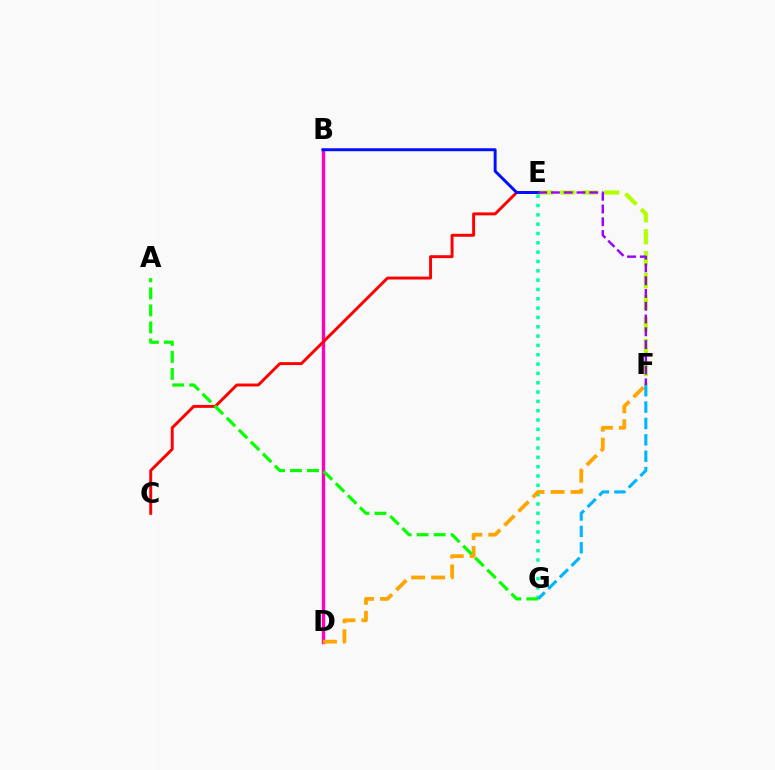{('B', 'D'): [{'color': '#ff00bd', 'line_style': 'solid', 'thickness': 2.42}], ('E', 'G'): [{'color': '#00ff9d', 'line_style': 'dotted', 'thickness': 2.53}], ('D', 'F'): [{'color': '#ffa500', 'line_style': 'dashed', 'thickness': 2.71}], ('E', 'F'): [{'color': '#b3ff00', 'line_style': 'dashed', 'thickness': 2.98}, {'color': '#9b00ff', 'line_style': 'dashed', 'thickness': 1.74}], ('C', 'E'): [{'color': '#ff0000', 'line_style': 'solid', 'thickness': 2.11}], ('A', 'G'): [{'color': '#08ff00', 'line_style': 'dashed', 'thickness': 2.31}], ('F', 'G'): [{'color': '#00b5ff', 'line_style': 'dashed', 'thickness': 2.22}], ('B', 'E'): [{'color': '#0010ff', 'line_style': 'solid', 'thickness': 2.12}]}